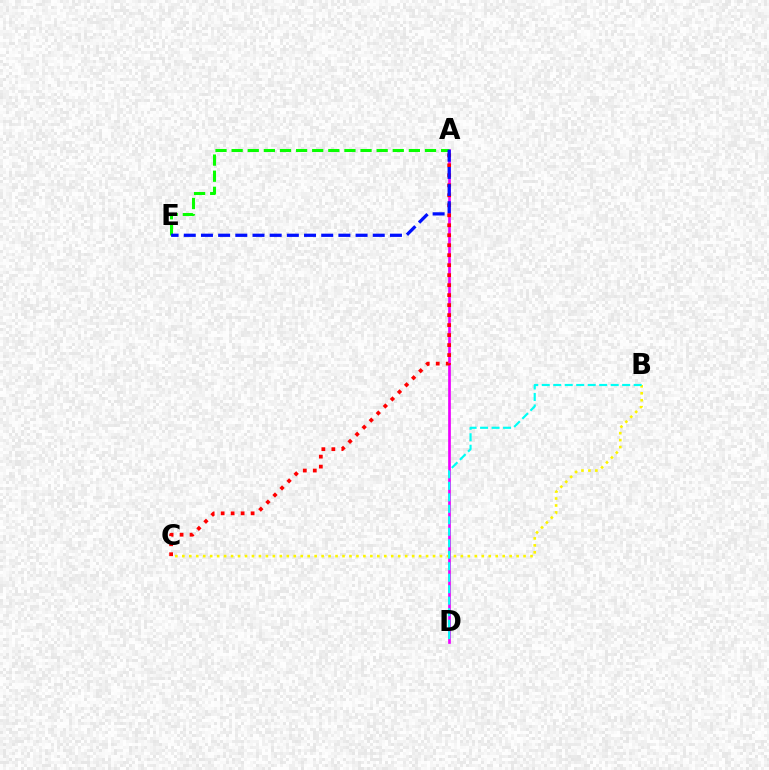{('A', 'D'): [{'color': '#ee00ff', 'line_style': 'solid', 'thickness': 1.93}], ('A', 'E'): [{'color': '#08ff00', 'line_style': 'dashed', 'thickness': 2.19}, {'color': '#0010ff', 'line_style': 'dashed', 'thickness': 2.33}], ('B', 'C'): [{'color': '#fcf500', 'line_style': 'dotted', 'thickness': 1.89}], ('A', 'C'): [{'color': '#ff0000', 'line_style': 'dotted', 'thickness': 2.71}], ('B', 'D'): [{'color': '#00fff6', 'line_style': 'dashed', 'thickness': 1.56}]}